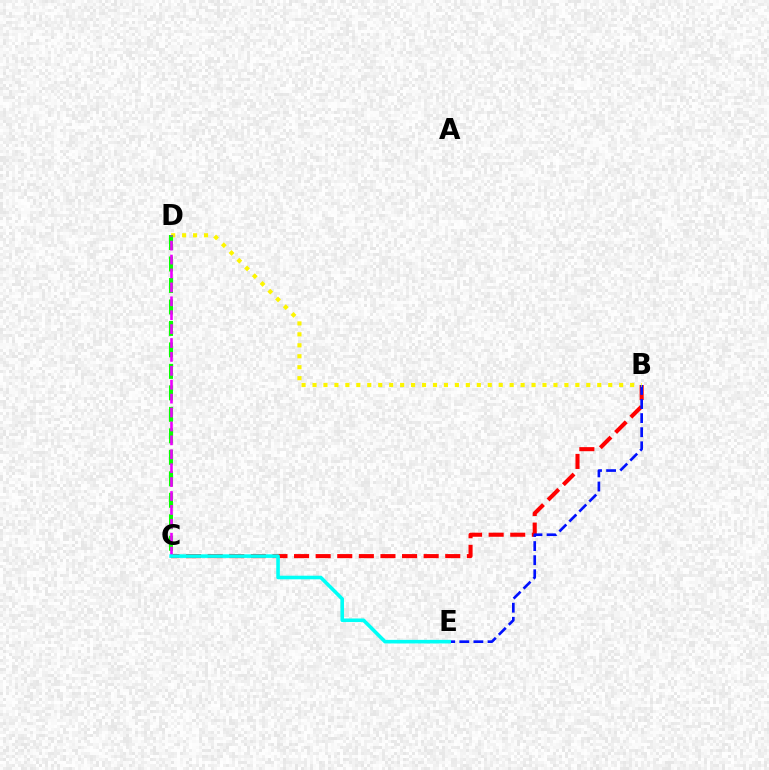{('B', 'C'): [{'color': '#ff0000', 'line_style': 'dashed', 'thickness': 2.93}], ('B', 'E'): [{'color': '#0010ff', 'line_style': 'dashed', 'thickness': 1.91}], ('B', 'D'): [{'color': '#fcf500', 'line_style': 'dotted', 'thickness': 2.98}], ('C', 'D'): [{'color': '#08ff00', 'line_style': 'dashed', 'thickness': 2.92}, {'color': '#ee00ff', 'line_style': 'dashed', 'thickness': 1.89}], ('C', 'E'): [{'color': '#00fff6', 'line_style': 'solid', 'thickness': 2.58}]}